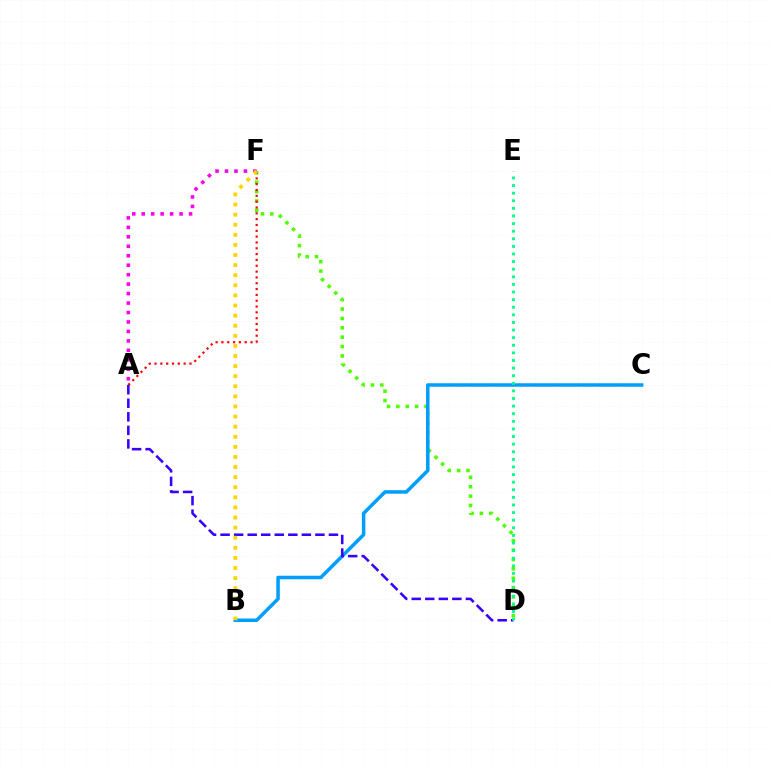{('D', 'F'): [{'color': '#4fff00', 'line_style': 'dotted', 'thickness': 2.54}], ('A', 'F'): [{'color': '#ff00ed', 'line_style': 'dotted', 'thickness': 2.57}, {'color': '#ff0000', 'line_style': 'dotted', 'thickness': 1.58}], ('B', 'C'): [{'color': '#009eff', 'line_style': 'solid', 'thickness': 2.53}], ('A', 'D'): [{'color': '#3700ff', 'line_style': 'dashed', 'thickness': 1.84}], ('D', 'E'): [{'color': '#00ff86', 'line_style': 'dotted', 'thickness': 2.07}], ('B', 'F'): [{'color': '#ffd500', 'line_style': 'dotted', 'thickness': 2.74}]}